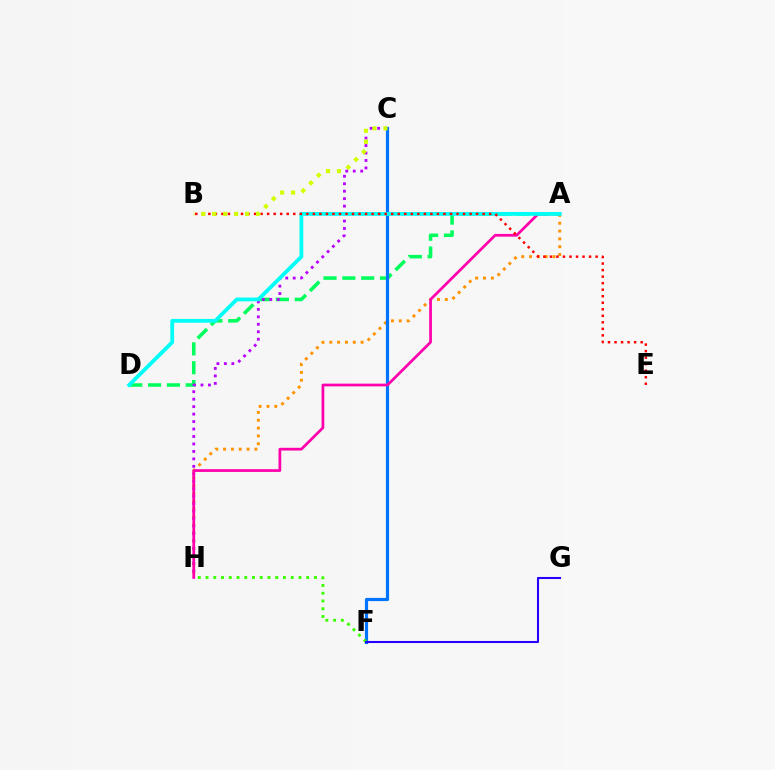{('A', 'H'): [{'color': '#ff9400', 'line_style': 'dotted', 'thickness': 2.13}, {'color': '#ff00ac', 'line_style': 'solid', 'thickness': 1.97}], ('A', 'D'): [{'color': '#00ff5c', 'line_style': 'dashed', 'thickness': 2.56}, {'color': '#00fff6', 'line_style': 'solid', 'thickness': 2.73}], ('C', 'H'): [{'color': '#b900ff', 'line_style': 'dotted', 'thickness': 2.03}], ('C', 'F'): [{'color': '#0074ff', 'line_style': 'solid', 'thickness': 2.29}], ('F', 'H'): [{'color': '#3dff00', 'line_style': 'dotted', 'thickness': 2.1}], ('F', 'G'): [{'color': '#2500ff', 'line_style': 'solid', 'thickness': 1.5}], ('B', 'E'): [{'color': '#ff0000', 'line_style': 'dotted', 'thickness': 1.77}], ('B', 'C'): [{'color': '#d1ff00', 'line_style': 'dotted', 'thickness': 2.98}]}